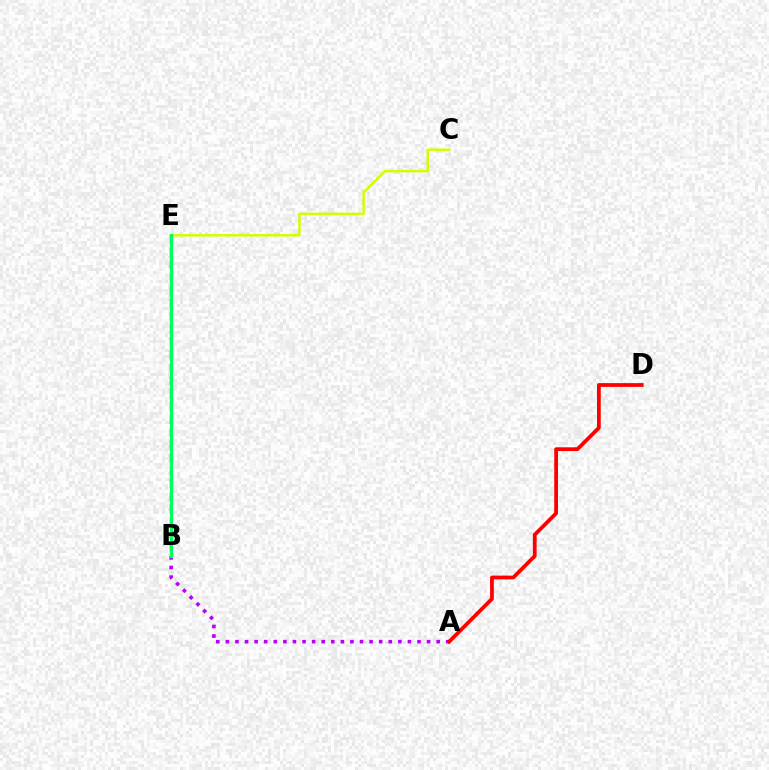{('B', 'E'): [{'color': '#0074ff', 'line_style': 'dashed', 'thickness': 1.74}, {'color': '#00ff5c', 'line_style': 'solid', 'thickness': 2.27}], ('A', 'B'): [{'color': '#b900ff', 'line_style': 'dotted', 'thickness': 2.6}], ('C', 'E'): [{'color': '#d1ff00', 'line_style': 'solid', 'thickness': 1.8}], ('A', 'D'): [{'color': '#ff0000', 'line_style': 'solid', 'thickness': 2.71}]}